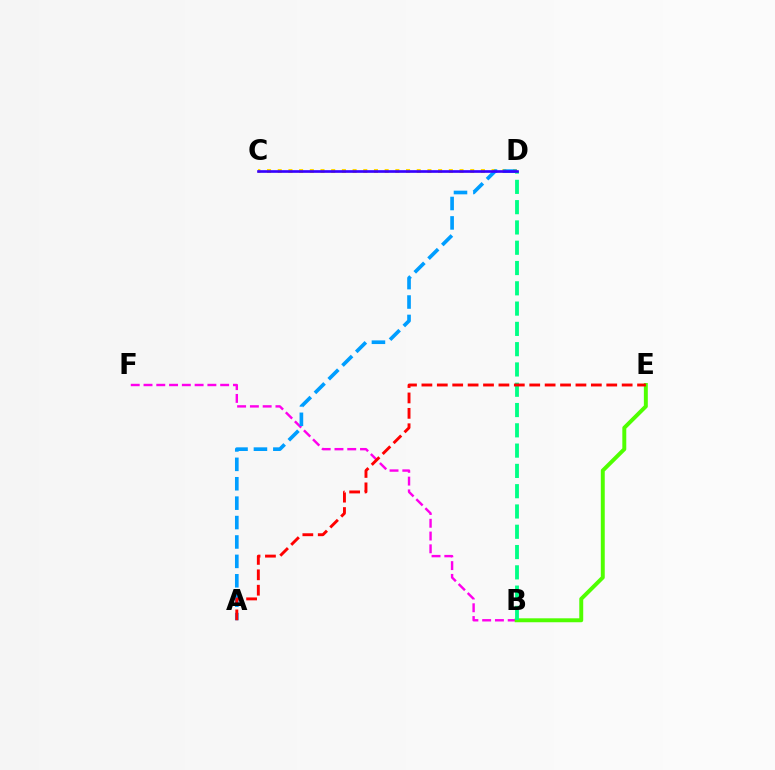{('C', 'D'): [{'color': '#ffd500', 'line_style': 'dotted', 'thickness': 2.91}, {'color': '#3700ff', 'line_style': 'solid', 'thickness': 1.92}], ('B', 'F'): [{'color': '#ff00ed', 'line_style': 'dashed', 'thickness': 1.74}], ('A', 'D'): [{'color': '#009eff', 'line_style': 'dashed', 'thickness': 2.64}], ('B', 'E'): [{'color': '#4fff00', 'line_style': 'solid', 'thickness': 2.84}], ('B', 'D'): [{'color': '#00ff86', 'line_style': 'dashed', 'thickness': 2.76}], ('A', 'E'): [{'color': '#ff0000', 'line_style': 'dashed', 'thickness': 2.09}]}